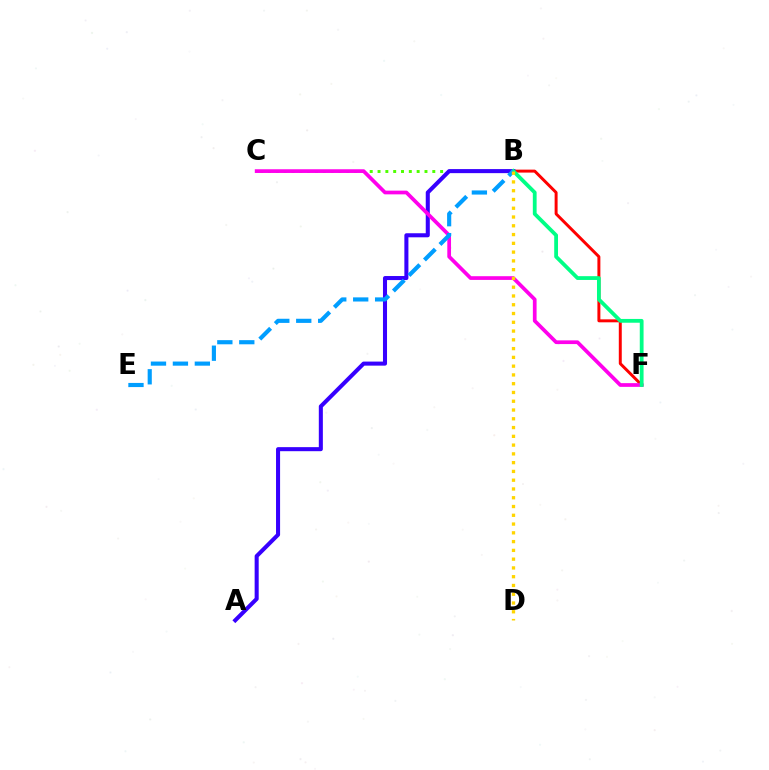{('B', 'C'): [{'color': '#4fff00', 'line_style': 'dotted', 'thickness': 2.13}], ('B', 'F'): [{'color': '#ff0000', 'line_style': 'solid', 'thickness': 2.13}, {'color': '#00ff86', 'line_style': 'solid', 'thickness': 2.73}], ('A', 'B'): [{'color': '#3700ff', 'line_style': 'solid', 'thickness': 2.92}], ('C', 'F'): [{'color': '#ff00ed', 'line_style': 'solid', 'thickness': 2.68}], ('B', 'E'): [{'color': '#009eff', 'line_style': 'dashed', 'thickness': 2.98}], ('B', 'D'): [{'color': '#ffd500', 'line_style': 'dotted', 'thickness': 2.38}]}